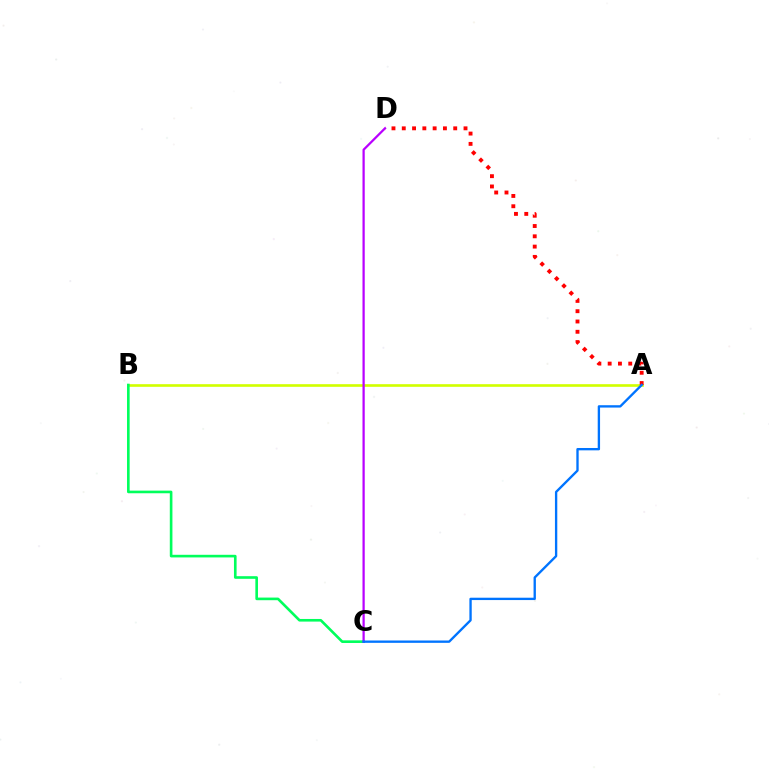{('A', 'B'): [{'color': '#d1ff00', 'line_style': 'solid', 'thickness': 1.9}], ('B', 'C'): [{'color': '#00ff5c', 'line_style': 'solid', 'thickness': 1.89}], ('A', 'D'): [{'color': '#ff0000', 'line_style': 'dotted', 'thickness': 2.8}], ('C', 'D'): [{'color': '#b900ff', 'line_style': 'solid', 'thickness': 1.62}], ('A', 'C'): [{'color': '#0074ff', 'line_style': 'solid', 'thickness': 1.69}]}